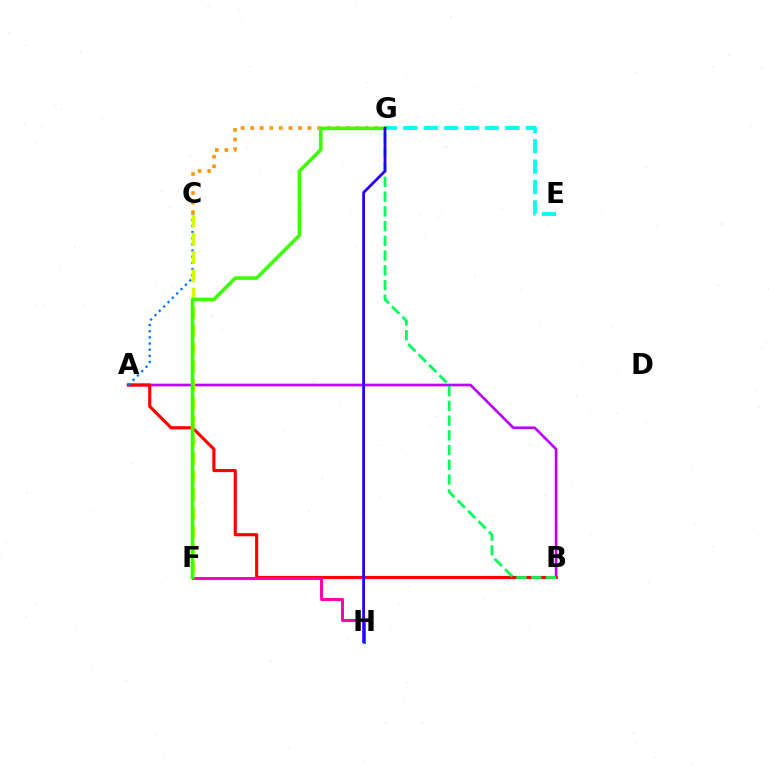{('A', 'B'): [{'color': '#b900ff', 'line_style': 'solid', 'thickness': 1.91}, {'color': '#ff0000', 'line_style': 'solid', 'thickness': 2.26}], ('E', 'G'): [{'color': '#00fff6', 'line_style': 'dashed', 'thickness': 2.77}], ('A', 'C'): [{'color': '#0074ff', 'line_style': 'dotted', 'thickness': 1.67}], ('B', 'G'): [{'color': '#00ff5c', 'line_style': 'dashed', 'thickness': 2.0}], ('C', 'F'): [{'color': '#d1ff00', 'line_style': 'dashed', 'thickness': 2.48}], ('C', 'G'): [{'color': '#ff9400', 'line_style': 'dotted', 'thickness': 2.6}], ('F', 'H'): [{'color': '#ff00ac', 'line_style': 'solid', 'thickness': 2.12}], ('F', 'G'): [{'color': '#3dff00', 'line_style': 'solid', 'thickness': 2.57}], ('G', 'H'): [{'color': '#2500ff', 'line_style': 'solid', 'thickness': 2.01}]}